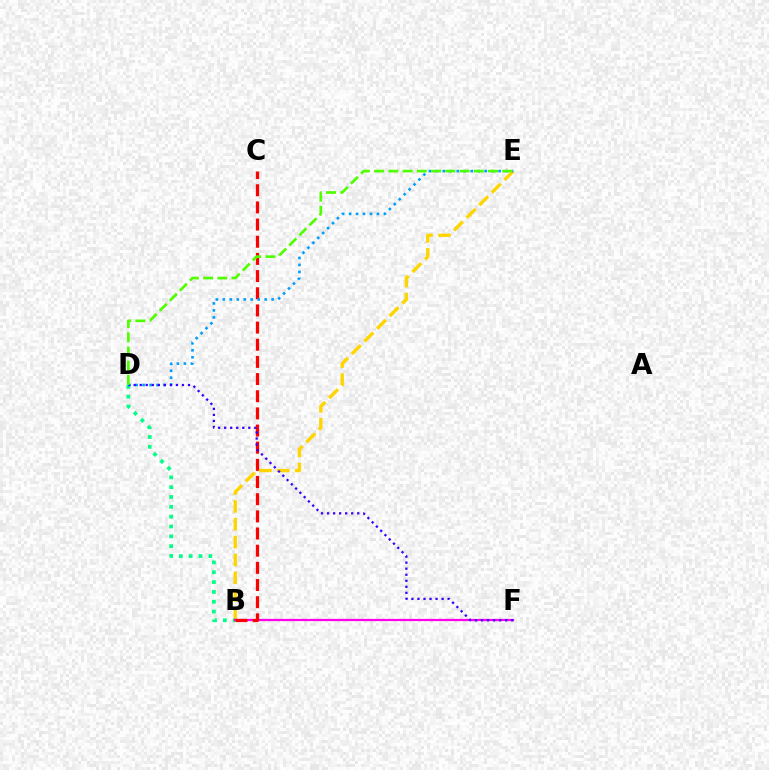{('B', 'E'): [{'color': '#ffd500', 'line_style': 'dashed', 'thickness': 2.42}], ('B', 'D'): [{'color': '#00ff86', 'line_style': 'dotted', 'thickness': 2.67}], ('B', 'F'): [{'color': '#ff00ed', 'line_style': 'solid', 'thickness': 1.62}], ('B', 'C'): [{'color': '#ff0000', 'line_style': 'dashed', 'thickness': 2.33}], ('D', 'E'): [{'color': '#009eff', 'line_style': 'dotted', 'thickness': 1.89}, {'color': '#4fff00', 'line_style': 'dashed', 'thickness': 1.93}], ('D', 'F'): [{'color': '#3700ff', 'line_style': 'dotted', 'thickness': 1.64}]}